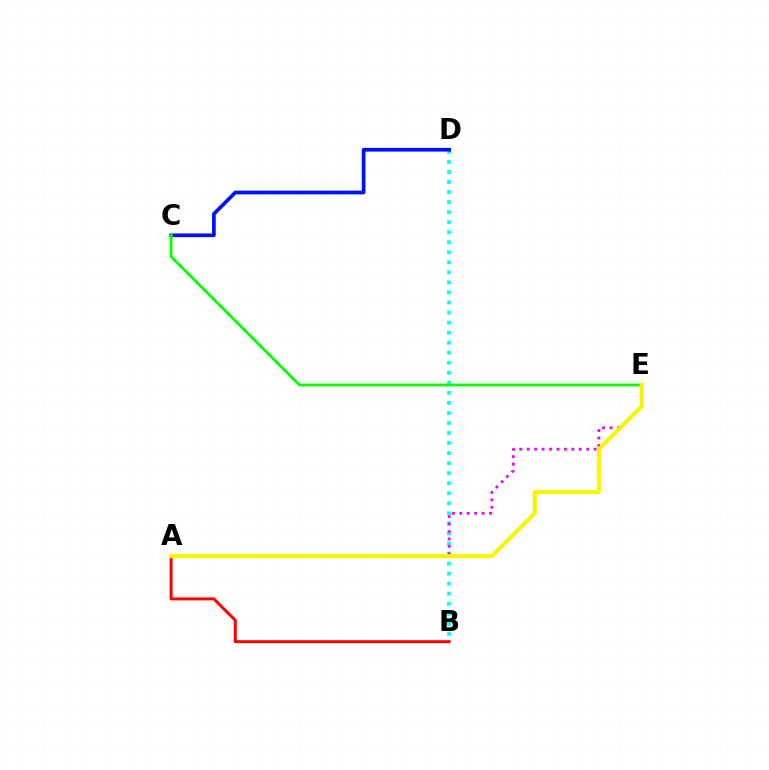{('B', 'D'): [{'color': '#00fff6', 'line_style': 'dotted', 'thickness': 2.73}], ('A', 'E'): [{'color': '#ee00ff', 'line_style': 'dotted', 'thickness': 2.02}, {'color': '#fcf500', 'line_style': 'solid', 'thickness': 2.97}], ('C', 'D'): [{'color': '#0010ff', 'line_style': 'solid', 'thickness': 2.66}], ('A', 'B'): [{'color': '#ff0000', 'line_style': 'solid', 'thickness': 2.16}], ('C', 'E'): [{'color': '#08ff00', 'line_style': 'solid', 'thickness': 2.04}]}